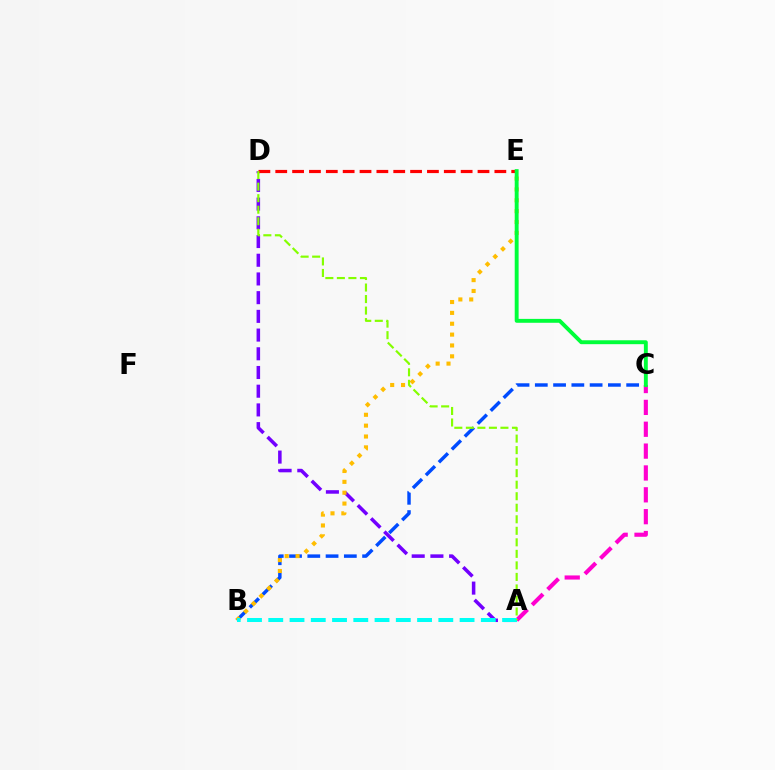{('B', 'C'): [{'color': '#004bff', 'line_style': 'dashed', 'thickness': 2.48}], ('A', 'D'): [{'color': '#7200ff', 'line_style': 'dashed', 'thickness': 2.54}, {'color': '#84ff00', 'line_style': 'dashed', 'thickness': 1.57}], ('A', 'C'): [{'color': '#ff00cf', 'line_style': 'dashed', 'thickness': 2.97}], ('B', 'E'): [{'color': '#ffbd00', 'line_style': 'dotted', 'thickness': 2.95}], ('D', 'E'): [{'color': '#ff0000', 'line_style': 'dashed', 'thickness': 2.29}], ('A', 'B'): [{'color': '#00fff6', 'line_style': 'dashed', 'thickness': 2.89}], ('C', 'E'): [{'color': '#00ff39', 'line_style': 'solid', 'thickness': 2.81}]}